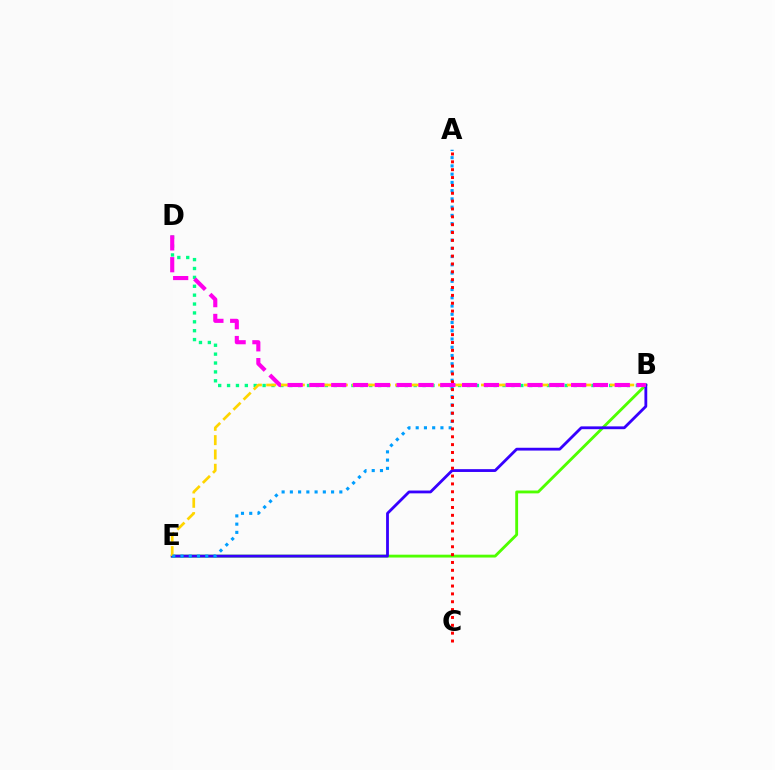{('B', 'E'): [{'color': '#4fff00', 'line_style': 'solid', 'thickness': 2.05}, {'color': '#3700ff', 'line_style': 'solid', 'thickness': 2.02}, {'color': '#ffd500', 'line_style': 'dashed', 'thickness': 1.95}], ('B', 'D'): [{'color': '#00ff86', 'line_style': 'dotted', 'thickness': 2.41}, {'color': '#ff00ed', 'line_style': 'dashed', 'thickness': 2.96}], ('A', 'E'): [{'color': '#009eff', 'line_style': 'dotted', 'thickness': 2.24}], ('A', 'C'): [{'color': '#ff0000', 'line_style': 'dotted', 'thickness': 2.13}]}